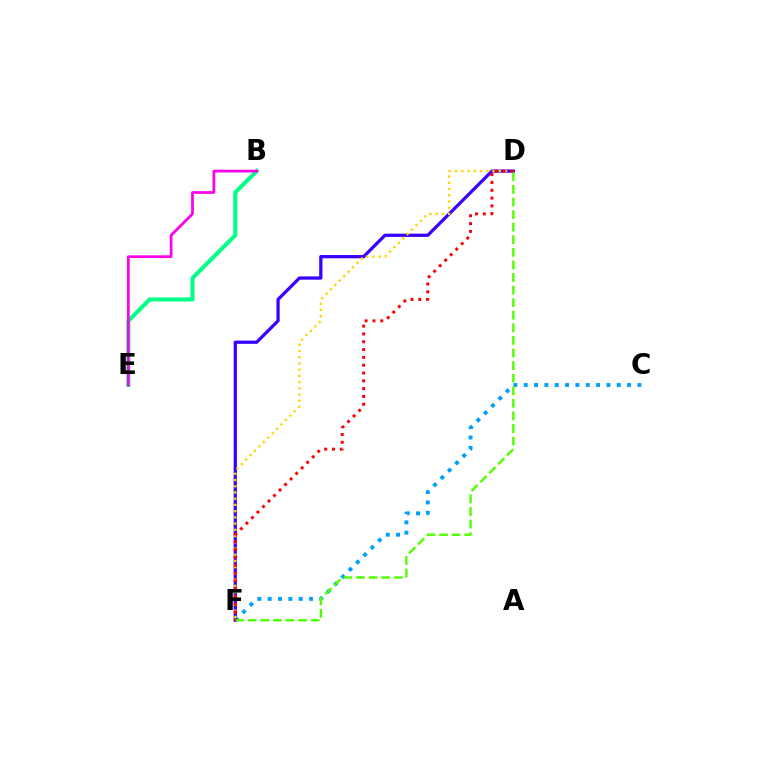{('D', 'F'): [{'color': '#3700ff', 'line_style': 'solid', 'thickness': 2.34}, {'color': '#4fff00', 'line_style': 'dashed', 'thickness': 1.71}, {'color': '#ffd500', 'line_style': 'dotted', 'thickness': 1.69}, {'color': '#ff0000', 'line_style': 'dotted', 'thickness': 2.12}], ('C', 'F'): [{'color': '#009eff', 'line_style': 'dotted', 'thickness': 2.81}], ('B', 'E'): [{'color': '#00ff86', 'line_style': 'solid', 'thickness': 2.91}, {'color': '#ff00ed', 'line_style': 'solid', 'thickness': 1.97}]}